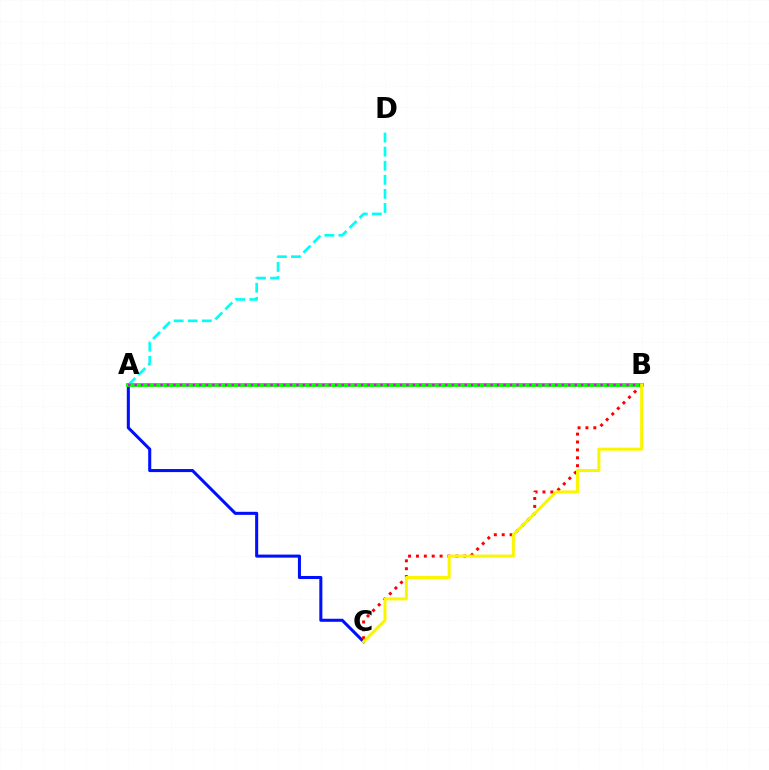{('A', 'C'): [{'color': '#0010ff', 'line_style': 'solid', 'thickness': 2.2}], ('A', 'D'): [{'color': '#00fff6', 'line_style': 'dashed', 'thickness': 1.91}], ('B', 'C'): [{'color': '#ff0000', 'line_style': 'dotted', 'thickness': 2.14}, {'color': '#fcf500', 'line_style': 'solid', 'thickness': 2.18}], ('A', 'B'): [{'color': '#08ff00', 'line_style': 'solid', 'thickness': 2.83}, {'color': '#ee00ff', 'line_style': 'dotted', 'thickness': 1.76}]}